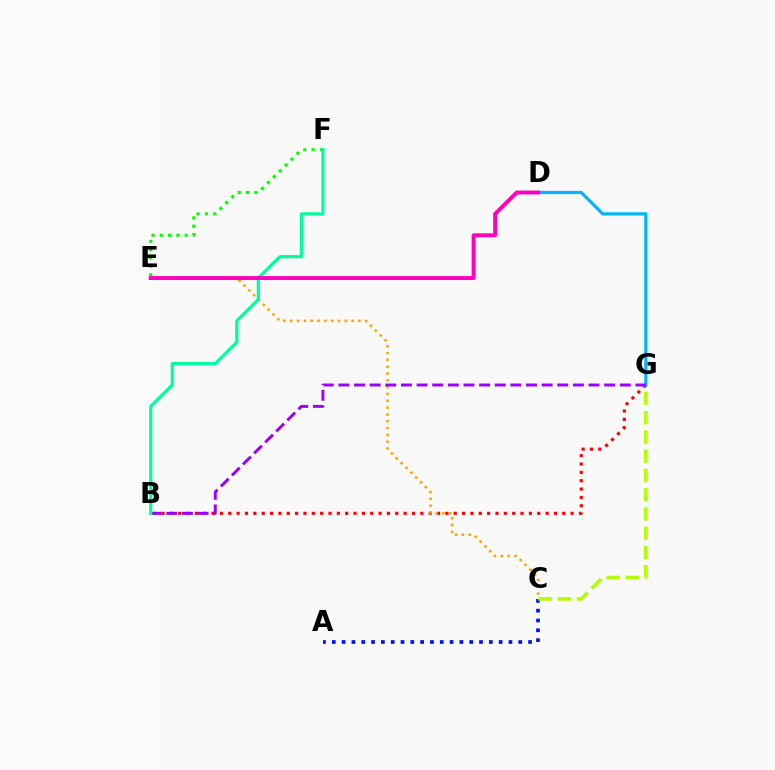{('B', 'G'): [{'color': '#ff0000', 'line_style': 'dotted', 'thickness': 2.27}, {'color': '#9b00ff', 'line_style': 'dashed', 'thickness': 2.12}], ('E', 'F'): [{'color': '#08ff00', 'line_style': 'dotted', 'thickness': 2.26}], ('A', 'C'): [{'color': '#0010ff', 'line_style': 'dotted', 'thickness': 2.67}], ('C', 'G'): [{'color': '#b3ff00', 'line_style': 'dashed', 'thickness': 2.62}], ('D', 'G'): [{'color': '#00b5ff', 'line_style': 'solid', 'thickness': 2.31}], ('C', 'E'): [{'color': '#ffa500', 'line_style': 'dotted', 'thickness': 1.85}], ('B', 'F'): [{'color': '#00ff9d', 'line_style': 'solid', 'thickness': 2.32}], ('D', 'E'): [{'color': '#ff00bd', 'line_style': 'solid', 'thickness': 2.83}]}